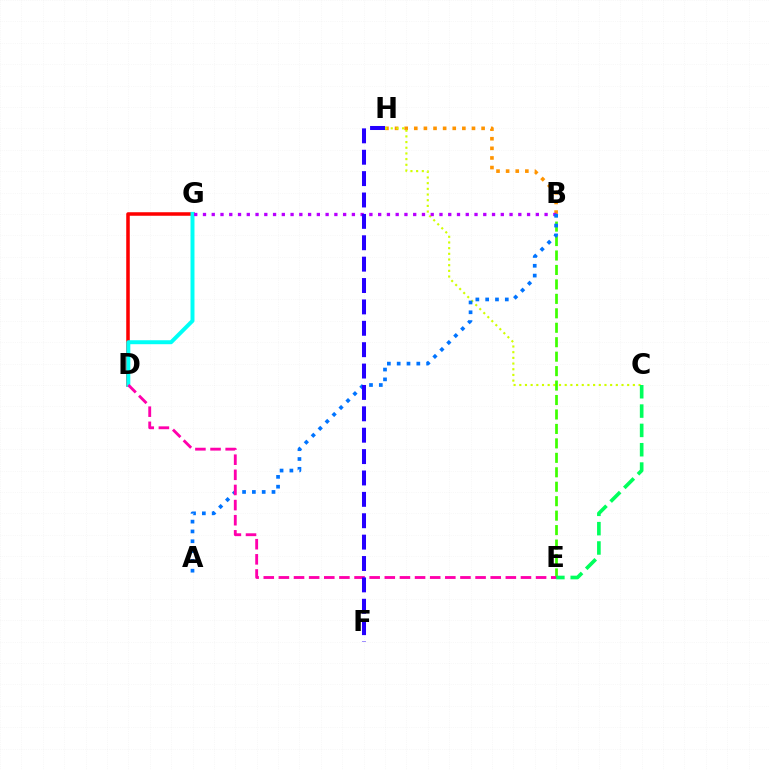{('B', 'H'): [{'color': '#ff9400', 'line_style': 'dotted', 'thickness': 2.61}], ('D', 'G'): [{'color': '#ff0000', 'line_style': 'solid', 'thickness': 2.54}, {'color': '#00fff6', 'line_style': 'solid', 'thickness': 2.85}], ('C', 'H'): [{'color': '#d1ff00', 'line_style': 'dotted', 'thickness': 1.54}], ('B', 'E'): [{'color': '#3dff00', 'line_style': 'dashed', 'thickness': 1.96}], ('B', 'G'): [{'color': '#b900ff', 'line_style': 'dotted', 'thickness': 2.38}], ('C', 'E'): [{'color': '#00ff5c', 'line_style': 'dashed', 'thickness': 2.63}], ('A', 'B'): [{'color': '#0074ff', 'line_style': 'dotted', 'thickness': 2.67}], ('D', 'E'): [{'color': '#ff00ac', 'line_style': 'dashed', 'thickness': 2.06}], ('F', 'H'): [{'color': '#2500ff', 'line_style': 'dashed', 'thickness': 2.9}]}